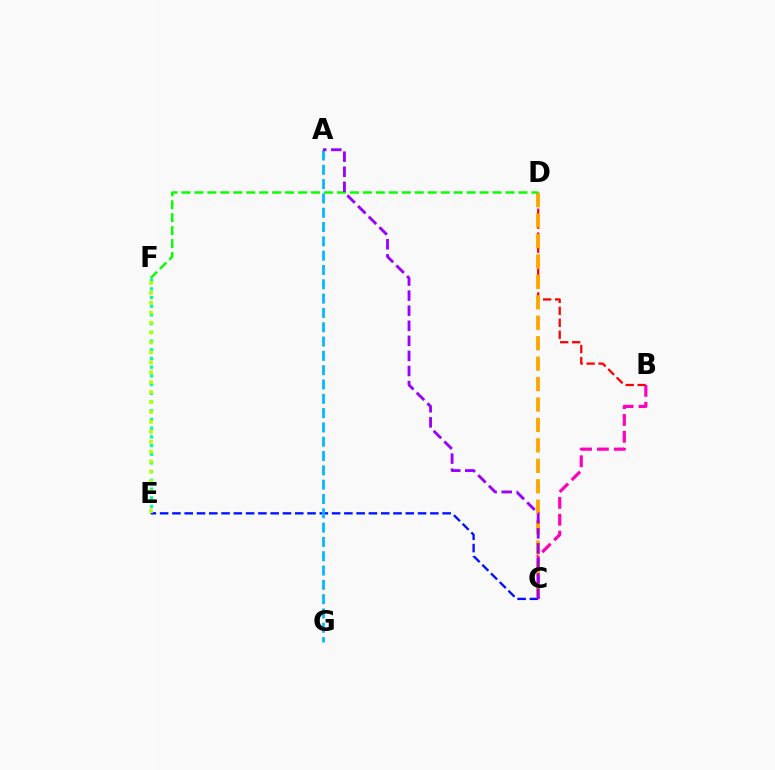{('B', 'D'): [{'color': '#ff0000', 'line_style': 'dashed', 'thickness': 1.62}], ('C', 'E'): [{'color': '#0010ff', 'line_style': 'dashed', 'thickness': 1.67}], ('E', 'F'): [{'color': '#00ff9d', 'line_style': 'dotted', 'thickness': 2.37}, {'color': '#b3ff00', 'line_style': 'dotted', 'thickness': 2.7}], ('B', 'C'): [{'color': '#ff00bd', 'line_style': 'dashed', 'thickness': 2.29}], ('C', 'D'): [{'color': '#ffa500', 'line_style': 'dashed', 'thickness': 2.78}], ('A', 'G'): [{'color': '#00b5ff', 'line_style': 'dashed', 'thickness': 1.94}], ('D', 'F'): [{'color': '#08ff00', 'line_style': 'dashed', 'thickness': 1.76}], ('A', 'C'): [{'color': '#9b00ff', 'line_style': 'dashed', 'thickness': 2.05}]}